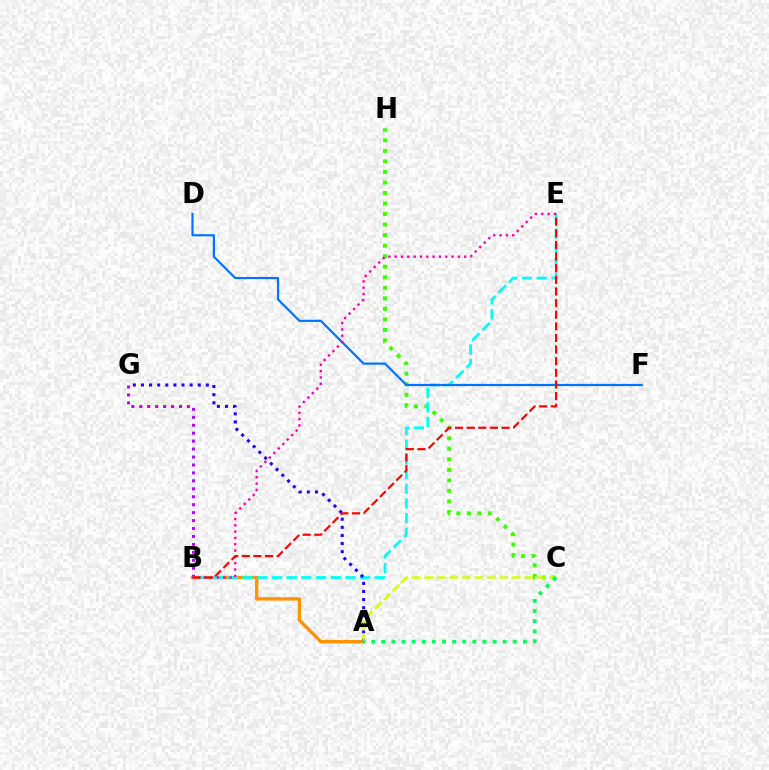{('A', 'B'): [{'color': '#ff9400', 'line_style': 'solid', 'thickness': 2.44}], ('C', 'H'): [{'color': '#3dff00', 'line_style': 'dotted', 'thickness': 2.86}], ('B', 'G'): [{'color': '#b900ff', 'line_style': 'dotted', 'thickness': 2.16}], ('B', 'E'): [{'color': '#00fff6', 'line_style': 'dashed', 'thickness': 2.0}, {'color': '#ff00ac', 'line_style': 'dotted', 'thickness': 1.72}, {'color': '#ff0000', 'line_style': 'dashed', 'thickness': 1.58}], ('A', 'G'): [{'color': '#2500ff', 'line_style': 'dotted', 'thickness': 2.2}], ('D', 'F'): [{'color': '#0074ff', 'line_style': 'solid', 'thickness': 1.59}], ('A', 'C'): [{'color': '#d1ff00', 'line_style': 'dashed', 'thickness': 1.7}, {'color': '#00ff5c', 'line_style': 'dotted', 'thickness': 2.75}]}